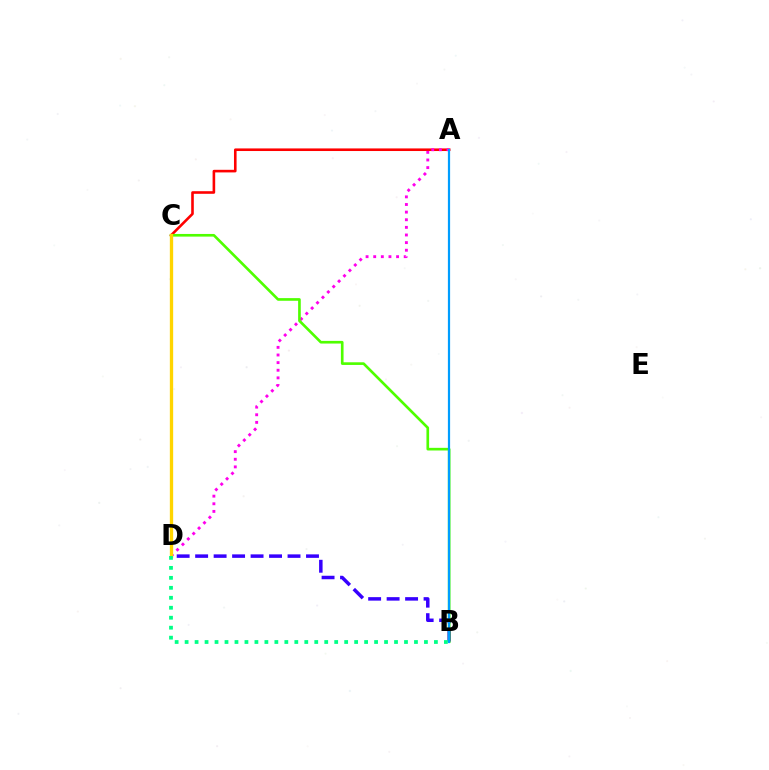{('A', 'C'): [{'color': '#ff0000', 'line_style': 'solid', 'thickness': 1.87}], ('A', 'D'): [{'color': '#ff00ed', 'line_style': 'dotted', 'thickness': 2.07}], ('B', 'D'): [{'color': '#3700ff', 'line_style': 'dashed', 'thickness': 2.51}, {'color': '#00ff86', 'line_style': 'dotted', 'thickness': 2.71}], ('B', 'C'): [{'color': '#4fff00', 'line_style': 'solid', 'thickness': 1.91}], ('A', 'B'): [{'color': '#009eff', 'line_style': 'solid', 'thickness': 1.6}], ('C', 'D'): [{'color': '#ffd500', 'line_style': 'solid', 'thickness': 2.39}]}